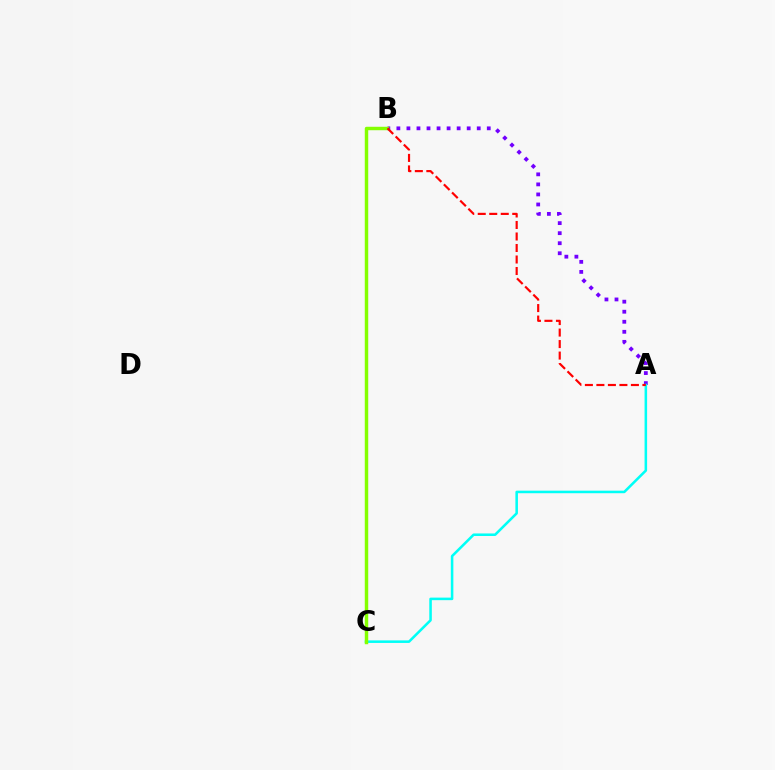{('A', 'B'): [{'color': '#7200ff', 'line_style': 'dotted', 'thickness': 2.73}, {'color': '#ff0000', 'line_style': 'dashed', 'thickness': 1.56}], ('A', 'C'): [{'color': '#00fff6', 'line_style': 'solid', 'thickness': 1.84}], ('B', 'C'): [{'color': '#84ff00', 'line_style': 'solid', 'thickness': 2.48}]}